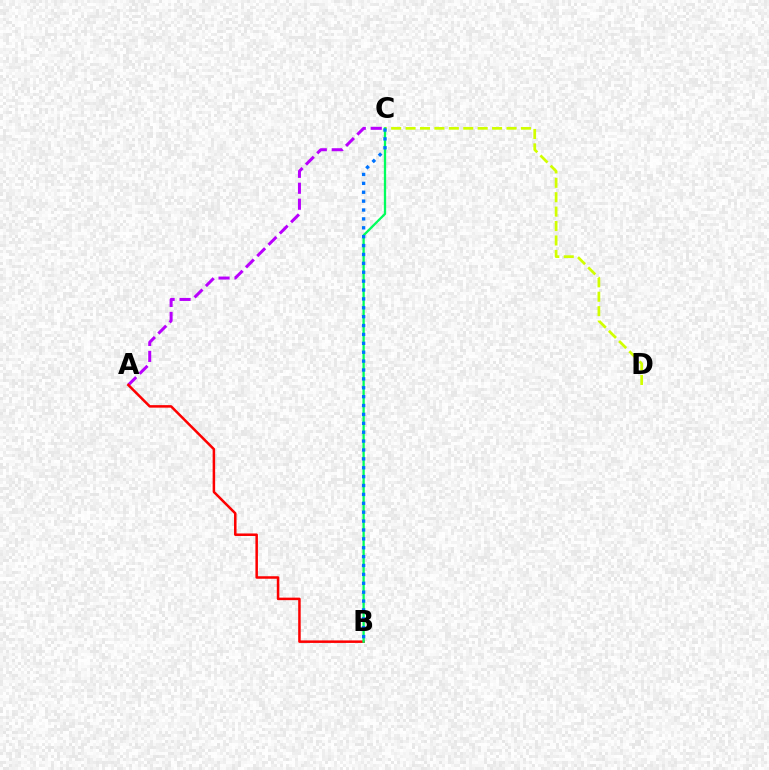{('A', 'C'): [{'color': '#b900ff', 'line_style': 'dashed', 'thickness': 2.17}], ('C', 'D'): [{'color': '#d1ff00', 'line_style': 'dashed', 'thickness': 1.96}], ('A', 'B'): [{'color': '#ff0000', 'line_style': 'solid', 'thickness': 1.81}], ('B', 'C'): [{'color': '#00ff5c', 'line_style': 'solid', 'thickness': 1.65}, {'color': '#0074ff', 'line_style': 'dotted', 'thickness': 2.41}]}